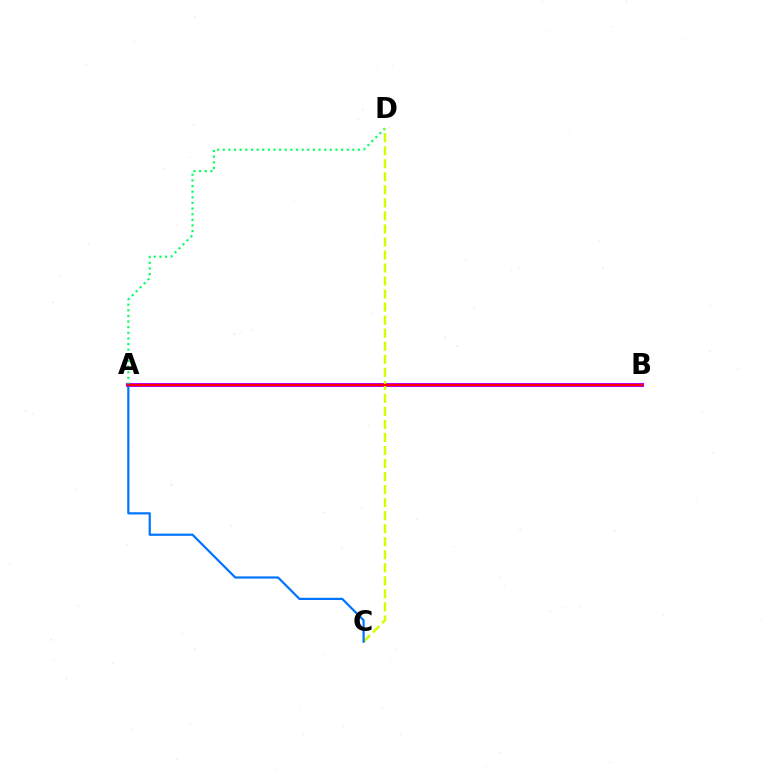{('A', 'B'): [{'color': '#b900ff', 'line_style': 'solid', 'thickness': 2.91}, {'color': '#ff0000', 'line_style': 'solid', 'thickness': 1.6}], ('A', 'D'): [{'color': '#00ff5c', 'line_style': 'dotted', 'thickness': 1.53}], ('C', 'D'): [{'color': '#d1ff00', 'line_style': 'dashed', 'thickness': 1.77}], ('A', 'C'): [{'color': '#0074ff', 'line_style': 'solid', 'thickness': 1.58}]}